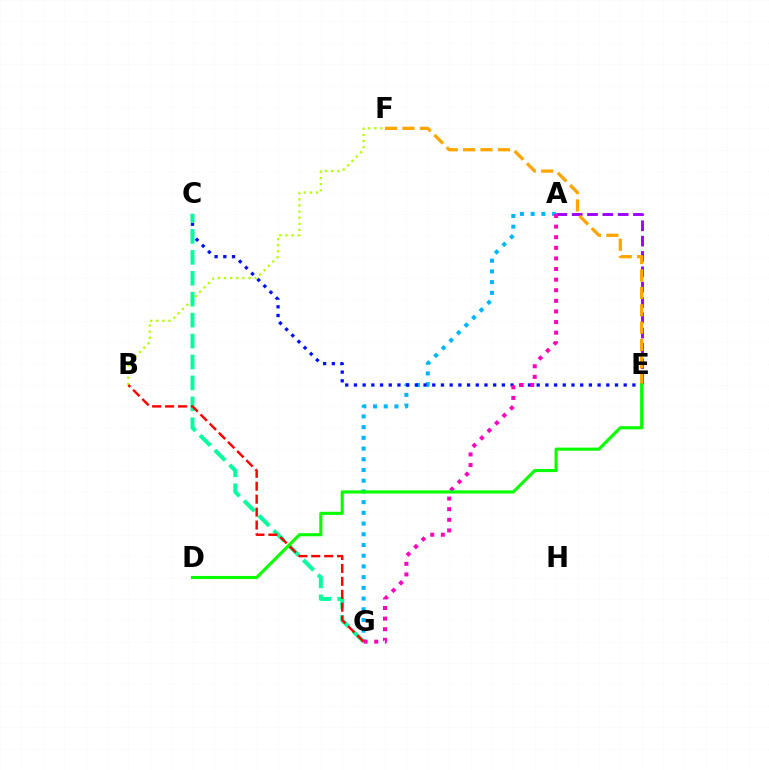{('A', 'E'): [{'color': '#9b00ff', 'line_style': 'dashed', 'thickness': 2.08}], ('E', 'F'): [{'color': '#ffa500', 'line_style': 'dashed', 'thickness': 2.36}], ('A', 'G'): [{'color': '#00b5ff', 'line_style': 'dotted', 'thickness': 2.91}, {'color': '#ff00bd', 'line_style': 'dotted', 'thickness': 2.88}], ('B', 'F'): [{'color': '#b3ff00', 'line_style': 'dotted', 'thickness': 1.66}], ('C', 'E'): [{'color': '#0010ff', 'line_style': 'dotted', 'thickness': 2.36}], ('C', 'G'): [{'color': '#00ff9d', 'line_style': 'dashed', 'thickness': 2.84}], ('B', 'G'): [{'color': '#ff0000', 'line_style': 'dashed', 'thickness': 1.76}], ('D', 'E'): [{'color': '#08ff00', 'line_style': 'solid', 'thickness': 2.24}]}